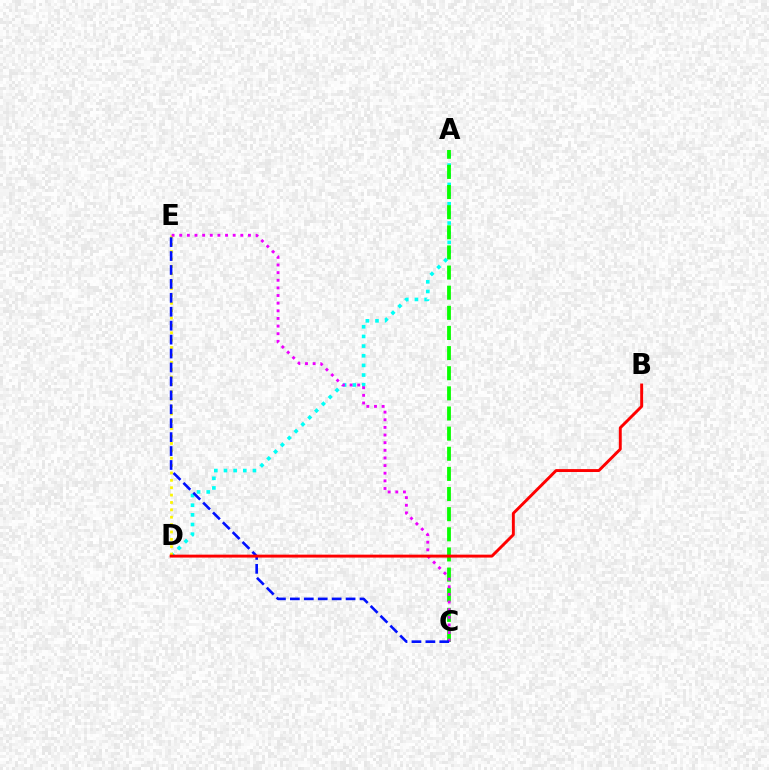{('A', 'D'): [{'color': '#00fff6', 'line_style': 'dotted', 'thickness': 2.62}], ('A', 'C'): [{'color': '#08ff00', 'line_style': 'dashed', 'thickness': 2.74}], ('D', 'E'): [{'color': '#fcf500', 'line_style': 'dotted', 'thickness': 2.0}], ('C', 'E'): [{'color': '#ee00ff', 'line_style': 'dotted', 'thickness': 2.07}, {'color': '#0010ff', 'line_style': 'dashed', 'thickness': 1.89}], ('B', 'D'): [{'color': '#ff0000', 'line_style': 'solid', 'thickness': 2.1}]}